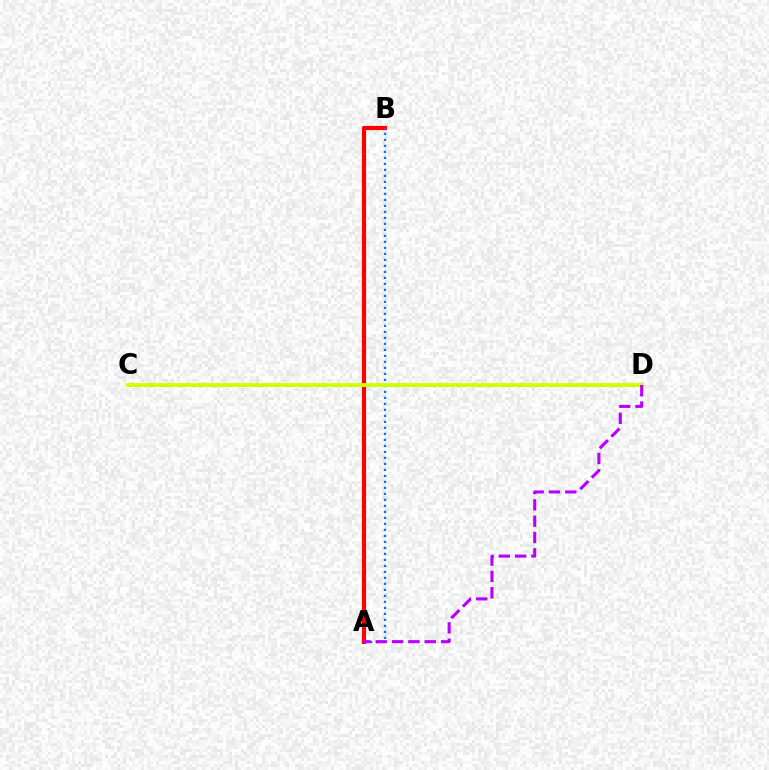{('A', 'B'): [{'color': '#ff0000', 'line_style': 'solid', 'thickness': 2.98}, {'color': '#0074ff', 'line_style': 'dotted', 'thickness': 1.63}], ('C', 'D'): [{'color': '#00ff5c', 'line_style': 'dashed', 'thickness': 2.12}, {'color': '#d1ff00', 'line_style': 'solid', 'thickness': 2.73}], ('A', 'D'): [{'color': '#b900ff', 'line_style': 'dashed', 'thickness': 2.22}]}